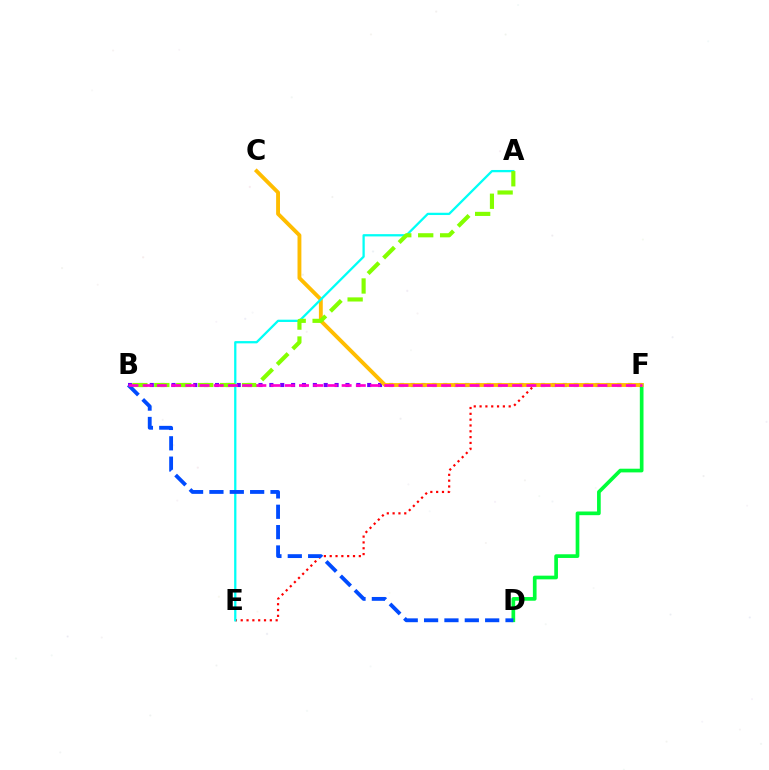{('D', 'F'): [{'color': '#00ff39', 'line_style': 'solid', 'thickness': 2.65}], ('B', 'F'): [{'color': '#7200ff', 'line_style': 'dotted', 'thickness': 2.95}, {'color': '#ff00cf', 'line_style': 'dashed', 'thickness': 1.93}], ('E', 'F'): [{'color': '#ff0000', 'line_style': 'dotted', 'thickness': 1.58}], ('C', 'F'): [{'color': '#ffbd00', 'line_style': 'solid', 'thickness': 2.79}], ('A', 'E'): [{'color': '#00fff6', 'line_style': 'solid', 'thickness': 1.64}], ('A', 'B'): [{'color': '#84ff00', 'line_style': 'dashed', 'thickness': 2.98}], ('B', 'D'): [{'color': '#004bff', 'line_style': 'dashed', 'thickness': 2.77}]}